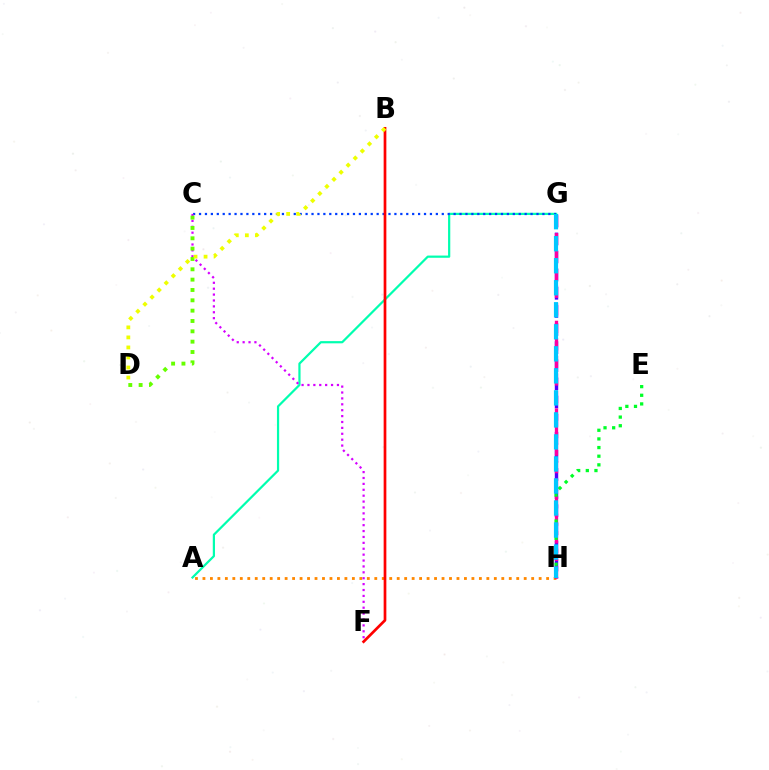{('A', 'G'): [{'color': '#00ffaf', 'line_style': 'solid', 'thickness': 1.59}], ('A', 'H'): [{'color': '#ff8800', 'line_style': 'dotted', 'thickness': 2.03}], ('C', 'G'): [{'color': '#003fff', 'line_style': 'dotted', 'thickness': 1.61}], ('C', 'F'): [{'color': '#d600ff', 'line_style': 'dotted', 'thickness': 1.6}], ('G', 'H'): [{'color': '#4f00ff', 'line_style': 'dashed', 'thickness': 2.46}, {'color': '#ff00a0', 'line_style': 'dashed', 'thickness': 2.38}, {'color': '#00c7ff', 'line_style': 'dashed', 'thickness': 2.99}], ('E', 'H'): [{'color': '#00ff27', 'line_style': 'dotted', 'thickness': 2.35}], ('C', 'D'): [{'color': '#66ff00', 'line_style': 'dotted', 'thickness': 2.81}], ('B', 'F'): [{'color': '#ff0000', 'line_style': 'solid', 'thickness': 1.95}], ('B', 'D'): [{'color': '#eeff00', 'line_style': 'dotted', 'thickness': 2.73}]}